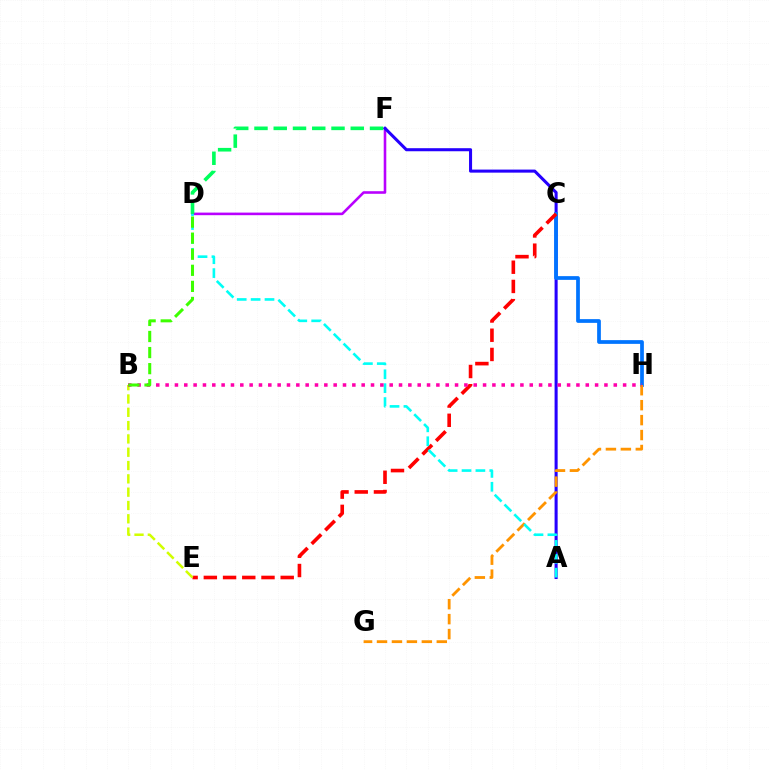{('D', 'F'): [{'color': '#b900ff', 'line_style': 'solid', 'thickness': 1.86}, {'color': '#00ff5c', 'line_style': 'dashed', 'thickness': 2.62}], ('A', 'F'): [{'color': '#2500ff', 'line_style': 'solid', 'thickness': 2.2}], ('C', 'H'): [{'color': '#0074ff', 'line_style': 'solid', 'thickness': 2.69}], ('C', 'E'): [{'color': '#ff0000', 'line_style': 'dashed', 'thickness': 2.61}], ('G', 'H'): [{'color': '#ff9400', 'line_style': 'dashed', 'thickness': 2.03}], ('A', 'D'): [{'color': '#00fff6', 'line_style': 'dashed', 'thickness': 1.89}], ('B', 'E'): [{'color': '#d1ff00', 'line_style': 'dashed', 'thickness': 1.81}], ('B', 'H'): [{'color': '#ff00ac', 'line_style': 'dotted', 'thickness': 2.54}], ('B', 'D'): [{'color': '#3dff00', 'line_style': 'dashed', 'thickness': 2.18}]}